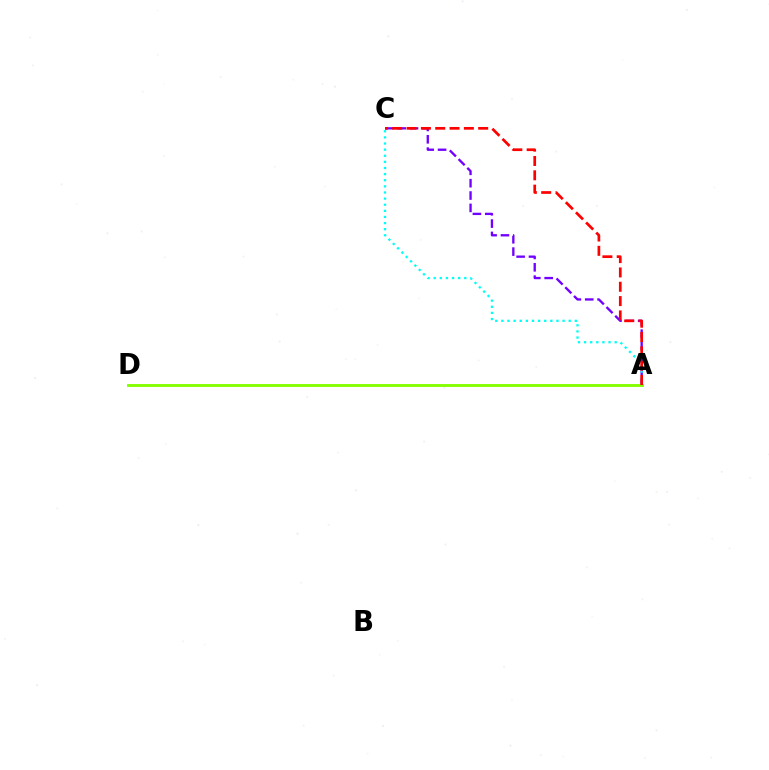{('A', 'C'): [{'color': '#7200ff', 'line_style': 'dashed', 'thickness': 1.68}, {'color': '#00fff6', 'line_style': 'dotted', 'thickness': 1.66}, {'color': '#ff0000', 'line_style': 'dashed', 'thickness': 1.95}], ('A', 'D'): [{'color': '#84ff00', 'line_style': 'solid', 'thickness': 2.07}]}